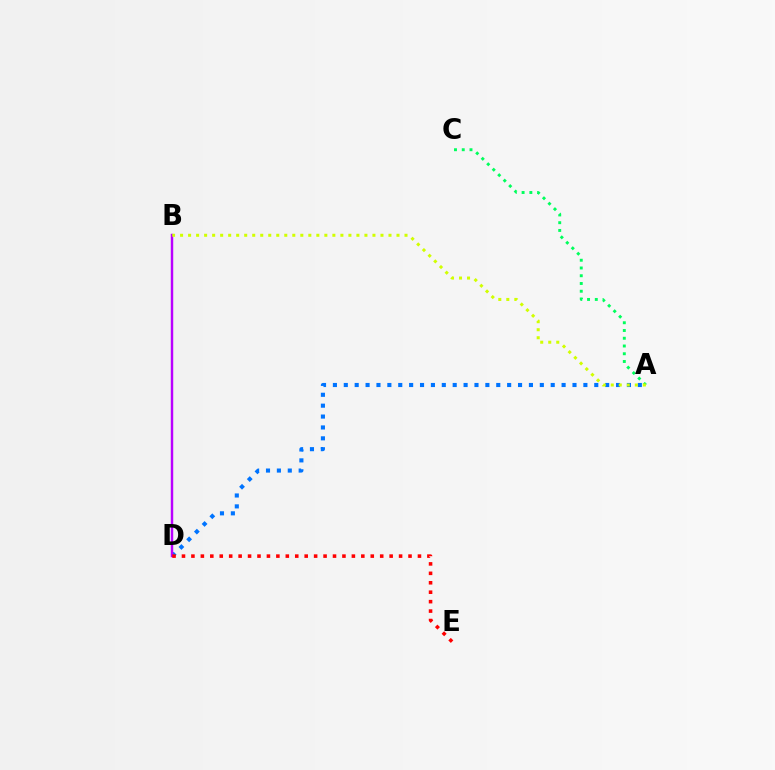{('A', 'D'): [{'color': '#0074ff', 'line_style': 'dotted', 'thickness': 2.96}], ('A', 'C'): [{'color': '#00ff5c', 'line_style': 'dotted', 'thickness': 2.11}], ('B', 'D'): [{'color': '#b900ff', 'line_style': 'solid', 'thickness': 1.76}], ('D', 'E'): [{'color': '#ff0000', 'line_style': 'dotted', 'thickness': 2.56}], ('A', 'B'): [{'color': '#d1ff00', 'line_style': 'dotted', 'thickness': 2.18}]}